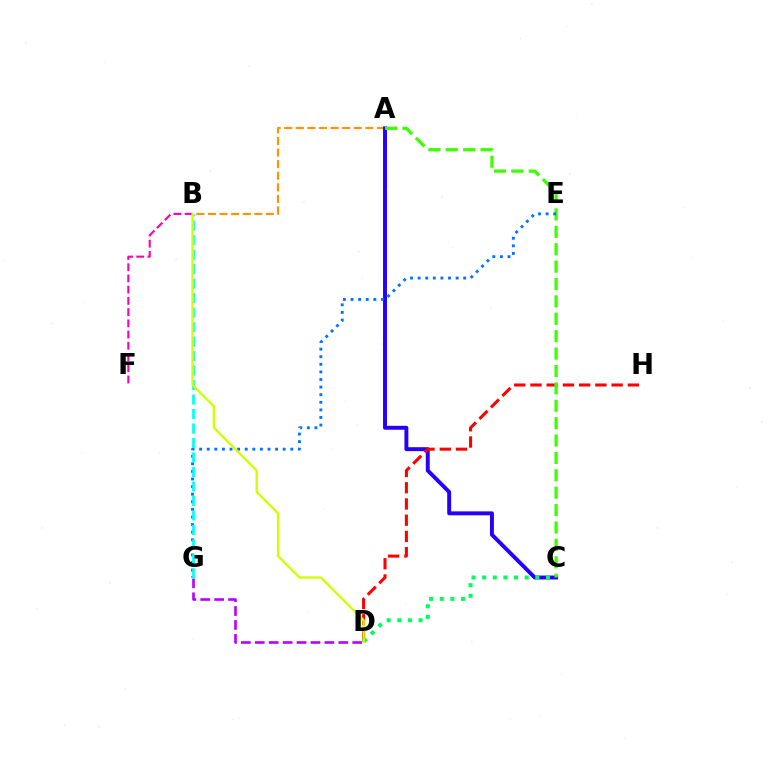{('D', 'G'): [{'color': '#b900ff', 'line_style': 'dashed', 'thickness': 1.89}], ('B', 'F'): [{'color': '#ff00ac', 'line_style': 'dashed', 'thickness': 1.53}], ('A', 'B'): [{'color': '#ff9400', 'line_style': 'dashed', 'thickness': 1.57}], ('A', 'C'): [{'color': '#2500ff', 'line_style': 'solid', 'thickness': 2.82}, {'color': '#3dff00', 'line_style': 'dashed', 'thickness': 2.36}], ('D', 'H'): [{'color': '#ff0000', 'line_style': 'dashed', 'thickness': 2.2}], ('E', 'G'): [{'color': '#0074ff', 'line_style': 'dotted', 'thickness': 2.06}], ('C', 'D'): [{'color': '#00ff5c', 'line_style': 'dotted', 'thickness': 2.89}], ('B', 'G'): [{'color': '#00fff6', 'line_style': 'dashed', 'thickness': 1.97}], ('B', 'D'): [{'color': '#d1ff00', 'line_style': 'solid', 'thickness': 1.69}]}